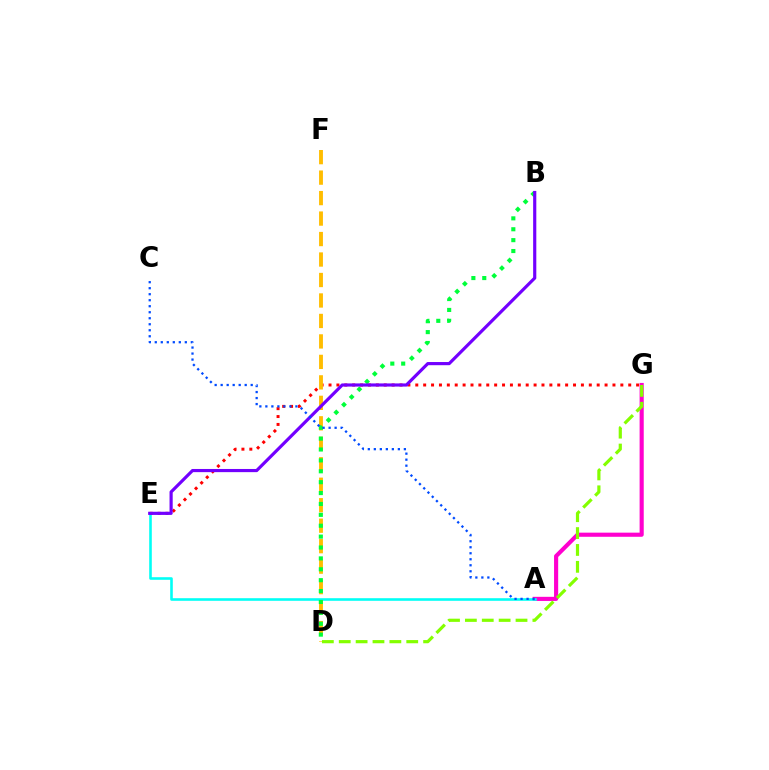{('A', 'G'): [{'color': '#ff00cf', 'line_style': 'solid', 'thickness': 2.97}], ('A', 'E'): [{'color': '#00fff6', 'line_style': 'solid', 'thickness': 1.87}], ('E', 'G'): [{'color': '#ff0000', 'line_style': 'dotted', 'thickness': 2.14}], ('D', 'F'): [{'color': '#ffbd00', 'line_style': 'dashed', 'thickness': 2.78}], ('D', 'G'): [{'color': '#84ff00', 'line_style': 'dashed', 'thickness': 2.29}], ('B', 'D'): [{'color': '#00ff39', 'line_style': 'dotted', 'thickness': 2.96}], ('B', 'E'): [{'color': '#7200ff', 'line_style': 'solid', 'thickness': 2.28}], ('A', 'C'): [{'color': '#004bff', 'line_style': 'dotted', 'thickness': 1.63}]}